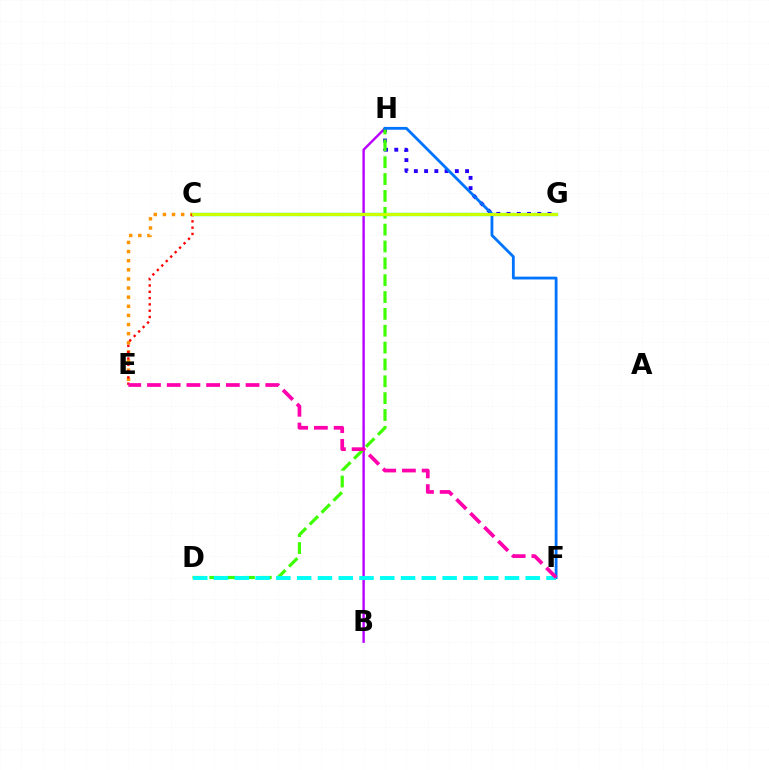{('B', 'H'): [{'color': '#b900ff', 'line_style': 'solid', 'thickness': 1.73}], ('C', 'E'): [{'color': '#ff9400', 'line_style': 'dotted', 'thickness': 2.48}, {'color': '#ff0000', 'line_style': 'dotted', 'thickness': 1.71}], ('C', 'G'): [{'color': '#00ff5c', 'line_style': 'solid', 'thickness': 2.4}, {'color': '#d1ff00', 'line_style': 'solid', 'thickness': 2.11}], ('G', 'H'): [{'color': '#2500ff', 'line_style': 'dotted', 'thickness': 2.78}], ('D', 'H'): [{'color': '#3dff00', 'line_style': 'dashed', 'thickness': 2.29}], ('F', 'H'): [{'color': '#0074ff', 'line_style': 'solid', 'thickness': 2.02}], ('D', 'F'): [{'color': '#00fff6', 'line_style': 'dashed', 'thickness': 2.82}], ('E', 'F'): [{'color': '#ff00ac', 'line_style': 'dashed', 'thickness': 2.68}]}